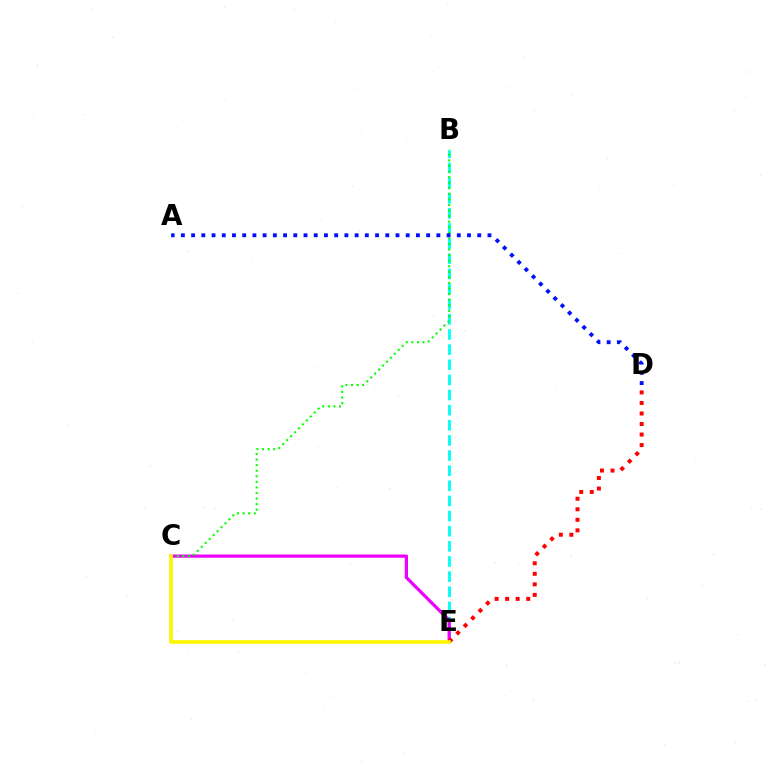{('B', 'E'): [{'color': '#00fff6', 'line_style': 'dashed', 'thickness': 2.06}], ('C', 'E'): [{'color': '#ee00ff', 'line_style': 'solid', 'thickness': 2.31}, {'color': '#fcf500', 'line_style': 'solid', 'thickness': 2.63}], ('D', 'E'): [{'color': '#ff0000', 'line_style': 'dotted', 'thickness': 2.86}], ('B', 'C'): [{'color': '#08ff00', 'line_style': 'dotted', 'thickness': 1.51}], ('A', 'D'): [{'color': '#0010ff', 'line_style': 'dotted', 'thickness': 2.78}]}